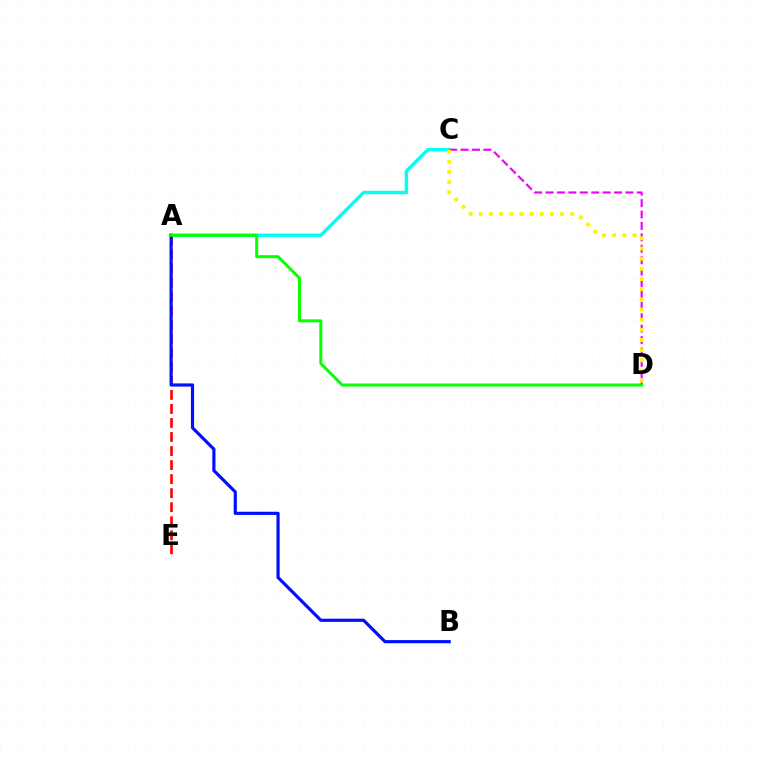{('A', 'E'): [{'color': '#ff0000', 'line_style': 'dashed', 'thickness': 1.91}], ('A', 'C'): [{'color': '#00fff6', 'line_style': 'solid', 'thickness': 2.45}], ('A', 'B'): [{'color': '#0010ff', 'line_style': 'solid', 'thickness': 2.28}], ('C', 'D'): [{'color': '#ee00ff', 'line_style': 'dashed', 'thickness': 1.55}, {'color': '#fcf500', 'line_style': 'dotted', 'thickness': 2.76}], ('A', 'D'): [{'color': '#08ff00', 'line_style': 'solid', 'thickness': 2.15}]}